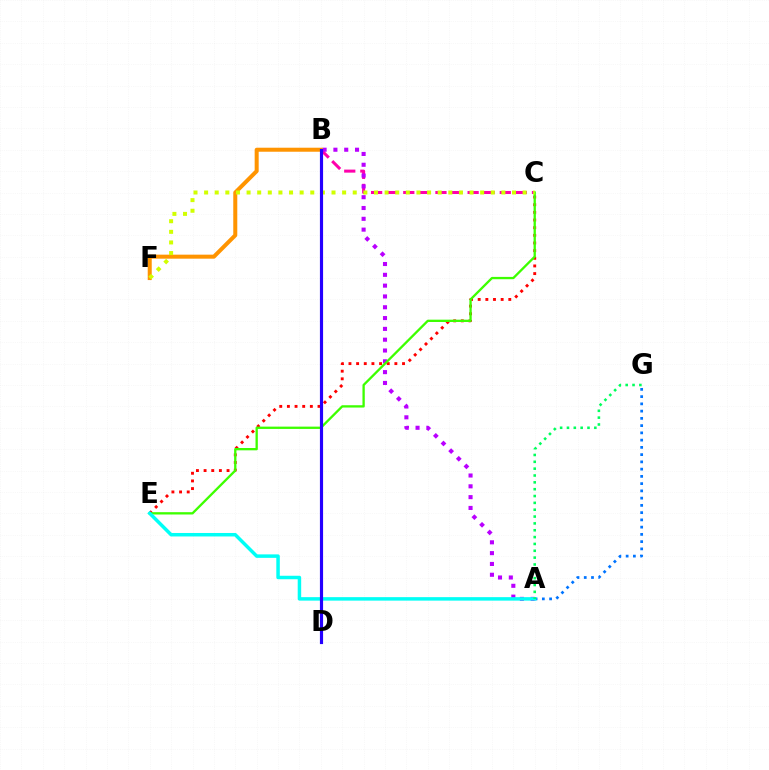{('B', 'C'): [{'color': '#ff00ac', 'line_style': 'dashed', 'thickness': 2.19}], ('A', 'B'): [{'color': '#b900ff', 'line_style': 'dotted', 'thickness': 2.94}], ('C', 'E'): [{'color': '#ff0000', 'line_style': 'dotted', 'thickness': 2.08}, {'color': '#3dff00', 'line_style': 'solid', 'thickness': 1.67}], ('A', 'G'): [{'color': '#0074ff', 'line_style': 'dotted', 'thickness': 1.97}, {'color': '#00ff5c', 'line_style': 'dotted', 'thickness': 1.86}], ('B', 'F'): [{'color': '#ff9400', 'line_style': 'solid', 'thickness': 2.89}], ('A', 'E'): [{'color': '#00fff6', 'line_style': 'solid', 'thickness': 2.51}], ('C', 'F'): [{'color': '#d1ff00', 'line_style': 'dotted', 'thickness': 2.88}], ('B', 'D'): [{'color': '#2500ff', 'line_style': 'solid', 'thickness': 2.27}]}